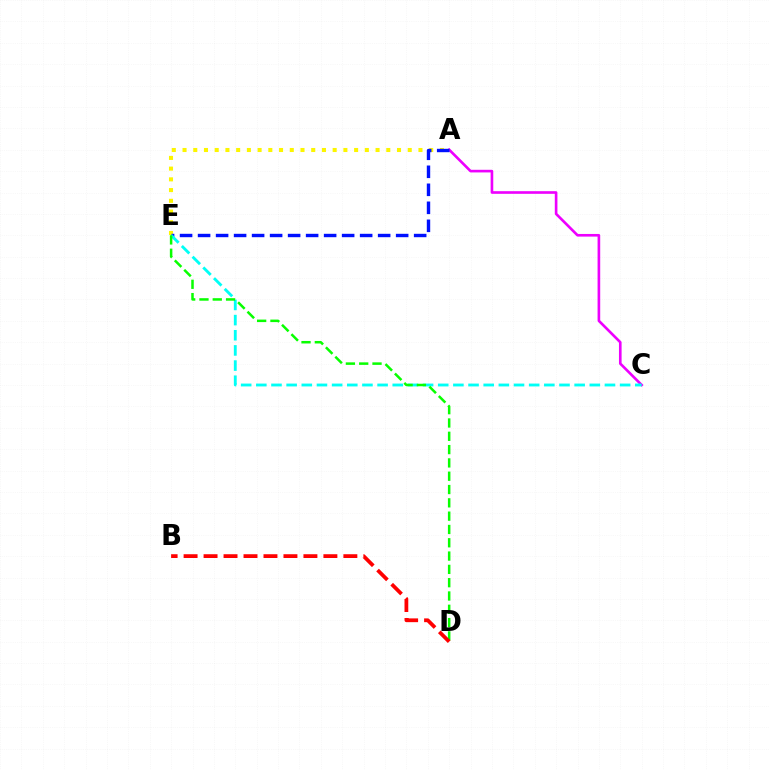{('A', 'E'): [{'color': '#fcf500', 'line_style': 'dotted', 'thickness': 2.91}, {'color': '#0010ff', 'line_style': 'dashed', 'thickness': 2.45}], ('A', 'C'): [{'color': '#ee00ff', 'line_style': 'solid', 'thickness': 1.9}], ('C', 'E'): [{'color': '#00fff6', 'line_style': 'dashed', 'thickness': 2.06}], ('D', 'E'): [{'color': '#08ff00', 'line_style': 'dashed', 'thickness': 1.81}], ('B', 'D'): [{'color': '#ff0000', 'line_style': 'dashed', 'thickness': 2.71}]}